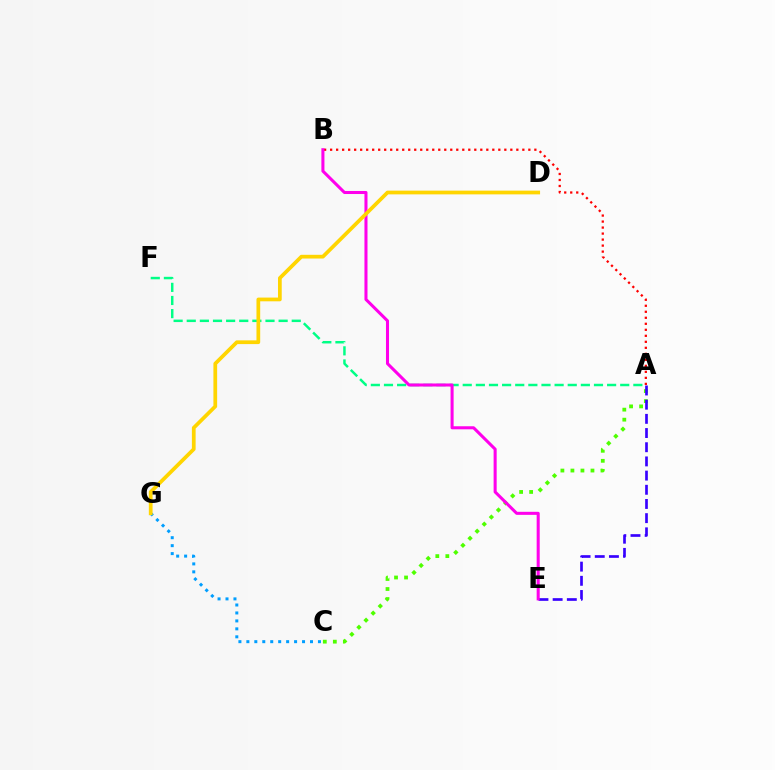{('A', 'F'): [{'color': '#00ff86', 'line_style': 'dashed', 'thickness': 1.78}], ('A', 'C'): [{'color': '#4fff00', 'line_style': 'dotted', 'thickness': 2.72}], ('A', 'E'): [{'color': '#3700ff', 'line_style': 'dashed', 'thickness': 1.93}], ('A', 'B'): [{'color': '#ff0000', 'line_style': 'dotted', 'thickness': 1.63}], ('B', 'E'): [{'color': '#ff00ed', 'line_style': 'solid', 'thickness': 2.2}], ('C', 'G'): [{'color': '#009eff', 'line_style': 'dotted', 'thickness': 2.16}], ('D', 'G'): [{'color': '#ffd500', 'line_style': 'solid', 'thickness': 2.69}]}